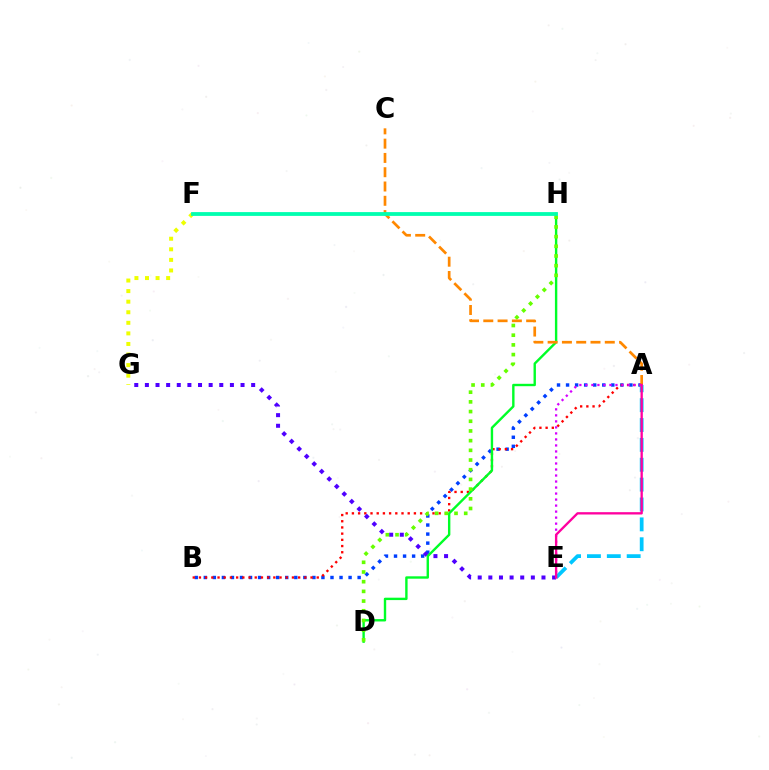{('A', 'B'): [{'color': '#003fff', 'line_style': 'dotted', 'thickness': 2.46}, {'color': '#ff0000', 'line_style': 'dotted', 'thickness': 1.68}], ('E', 'G'): [{'color': '#4f00ff', 'line_style': 'dotted', 'thickness': 2.89}], ('D', 'H'): [{'color': '#00ff27', 'line_style': 'solid', 'thickness': 1.72}, {'color': '#66ff00', 'line_style': 'dotted', 'thickness': 2.63}], ('A', 'E'): [{'color': '#00c7ff', 'line_style': 'dashed', 'thickness': 2.7}, {'color': '#d600ff', 'line_style': 'dotted', 'thickness': 1.63}, {'color': '#ff00a0', 'line_style': 'solid', 'thickness': 1.68}], ('A', 'C'): [{'color': '#ff8800', 'line_style': 'dashed', 'thickness': 1.94}], ('F', 'G'): [{'color': '#eeff00', 'line_style': 'dotted', 'thickness': 2.87}], ('F', 'H'): [{'color': '#00ffaf', 'line_style': 'solid', 'thickness': 2.73}]}